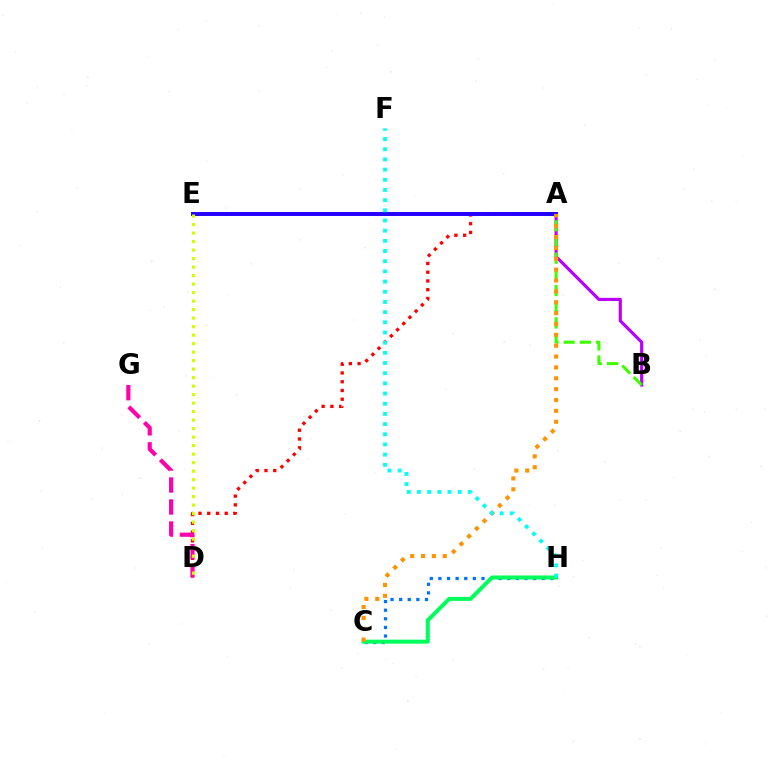{('C', 'H'): [{'color': '#0074ff', 'line_style': 'dotted', 'thickness': 2.34}, {'color': '#00ff5c', 'line_style': 'solid', 'thickness': 2.89}], ('A', 'B'): [{'color': '#b900ff', 'line_style': 'solid', 'thickness': 2.27}, {'color': '#3dff00', 'line_style': 'dashed', 'thickness': 2.2}], ('A', 'D'): [{'color': '#ff0000', 'line_style': 'dotted', 'thickness': 2.38}], ('D', 'G'): [{'color': '#ff00ac', 'line_style': 'dashed', 'thickness': 2.99}], ('A', 'E'): [{'color': '#2500ff', 'line_style': 'solid', 'thickness': 2.85}], ('A', 'C'): [{'color': '#ff9400', 'line_style': 'dotted', 'thickness': 2.95}], ('F', 'H'): [{'color': '#00fff6', 'line_style': 'dotted', 'thickness': 2.77}], ('D', 'E'): [{'color': '#d1ff00', 'line_style': 'dotted', 'thickness': 2.31}]}